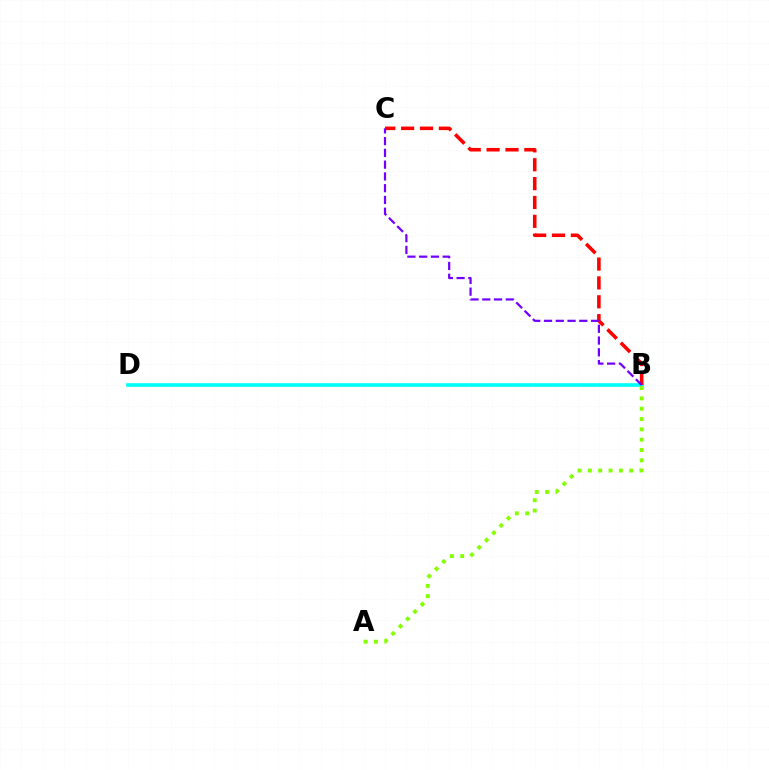{('B', 'D'): [{'color': '#00fff6', 'line_style': 'solid', 'thickness': 2.62}], ('B', 'C'): [{'color': '#ff0000', 'line_style': 'dashed', 'thickness': 2.56}, {'color': '#7200ff', 'line_style': 'dashed', 'thickness': 1.6}], ('A', 'B'): [{'color': '#84ff00', 'line_style': 'dotted', 'thickness': 2.81}]}